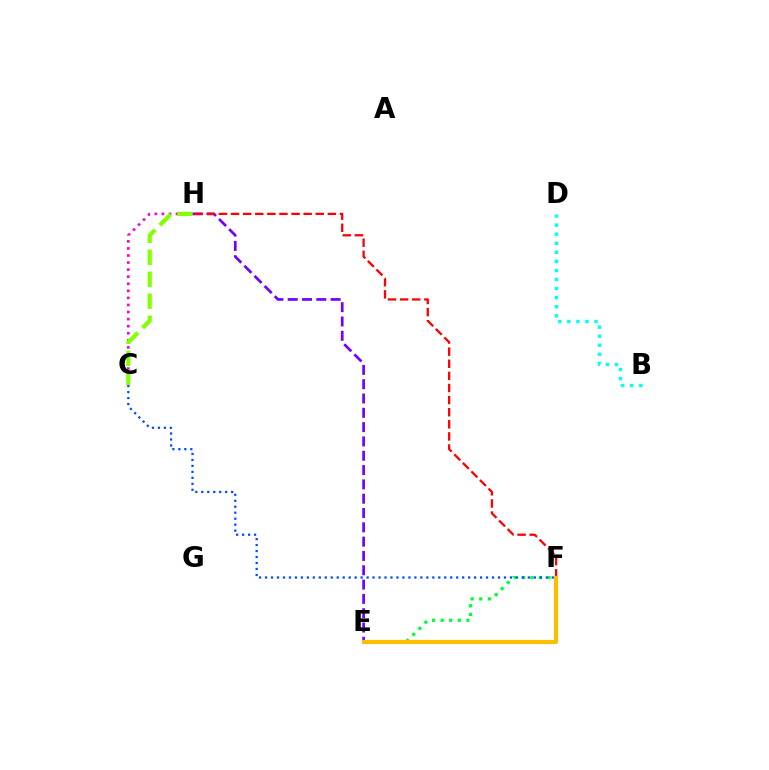{('E', 'F'): [{'color': '#00ff39', 'line_style': 'dotted', 'thickness': 2.33}, {'color': '#ffbd00', 'line_style': 'solid', 'thickness': 2.99}], ('C', 'H'): [{'color': '#ff00cf', 'line_style': 'dotted', 'thickness': 1.92}, {'color': '#84ff00', 'line_style': 'dashed', 'thickness': 2.99}], ('E', 'H'): [{'color': '#7200ff', 'line_style': 'dashed', 'thickness': 1.94}], ('C', 'F'): [{'color': '#004bff', 'line_style': 'dotted', 'thickness': 1.62}], ('F', 'H'): [{'color': '#ff0000', 'line_style': 'dashed', 'thickness': 1.64}], ('B', 'D'): [{'color': '#00fff6', 'line_style': 'dotted', 'thickness': 2.46}]}